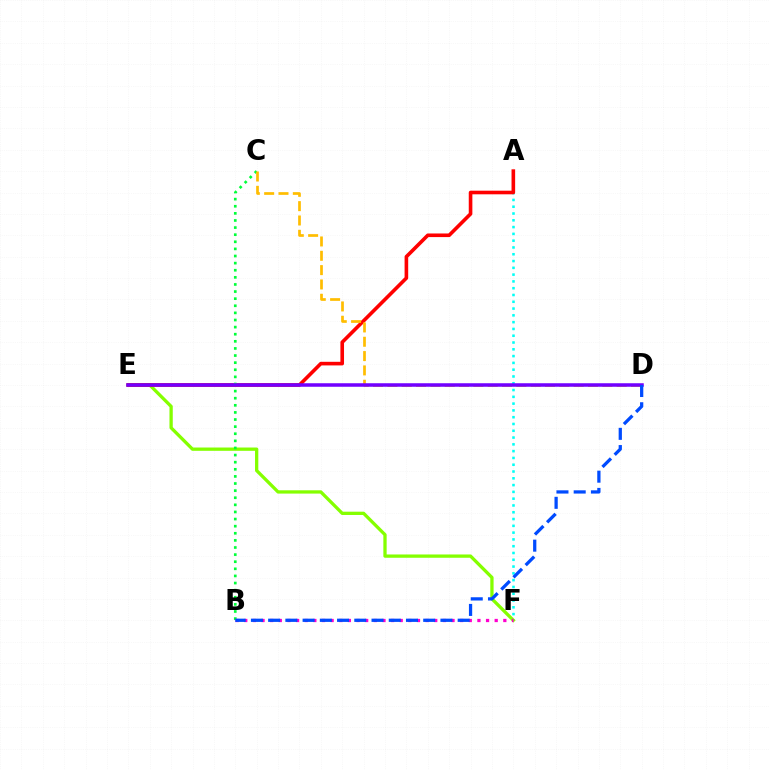{('A', 'F'): [{'color': '#00fff6', 'line_style': 'dotted', 'thickness': 1.84}], ('E', 'F'): [{'color': '#84ff00', 'line_style': 'solid', 'thickness': 2.37}], ('A', 'E'): [{'color': '#ff0000', 'line_style': 'solid', 'thickness': 2.6}], ('B', 'C'): [{'color': '#00ff39', 'line_style': 'dotted', 'thickness': 1.93}], ('C', 'D'): [{'color': '#ffbd00', 'line_style': 'dashed', 'thickness': 1.95}], ('B', 'F'): [{'color': '#ff00cf', 'line_style': 'dotted', 'thickness': 2.35}], ('D', 'E'): [{'color': '#7200ff', 'line_style': 'solid', 'thickness': 2.53}], ('B', 'D'): [{'color': '#004bff', 'line_style': 'dashed', 'thickness': 2.34}]}